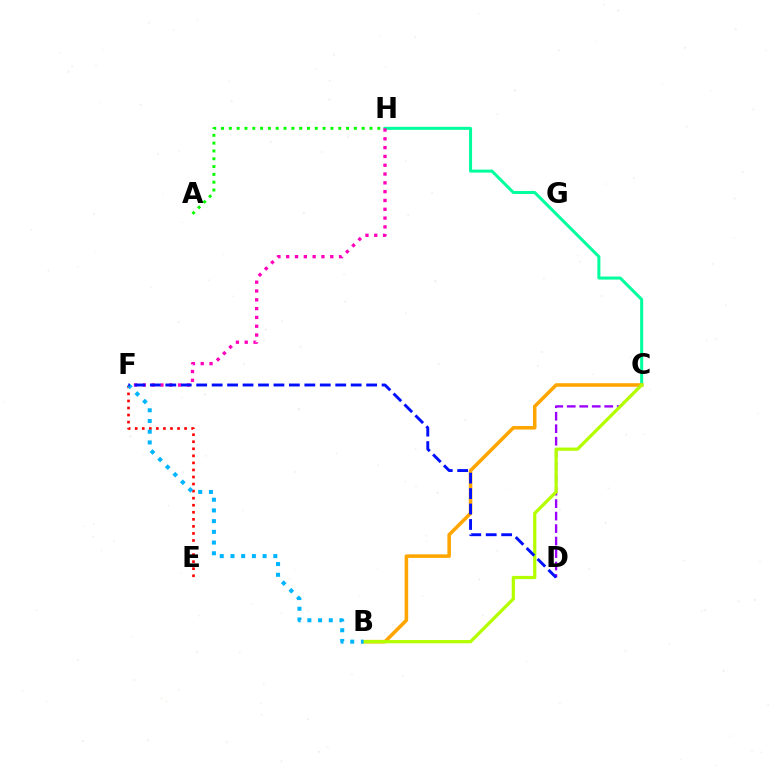{('C', 'H'): [{'color': '#00ff9d', 'line_style': 'solid', 'thickness': 2.17}], ('C', 'D'): [{'color': '#9b00ff', 'line_style': 'dashed', 'thickness': 1.7}], ('E', 'F'): [{'color': '#ff0000', 'line_style': 'dotted', 'thickness': 1.92}], ('F', 'H'): [{'color': '#ff00bd', 'line_style': 'dotted', 'thickness': 2.39}], ('B', 'C'): [{'color': '#ffa500', 'line_style': 'solid', 'thickness': 2.56}, {'color': '#b3ff00', 'line_style': 'solid', 'thickness': 2.32}], ('B', 'F'): [{'color': '#00b5ff', 'line_style': 'dotted', 'thickness': 2.91}], ('D', 'F'): [{'color': '#0010ff', 'line_style': 'dashed', 'thickness': 2.1}], ('A', 'H'): [{'color': '#08ff00', 'line_style': 'dotted', 'thickness': 2.12}]}